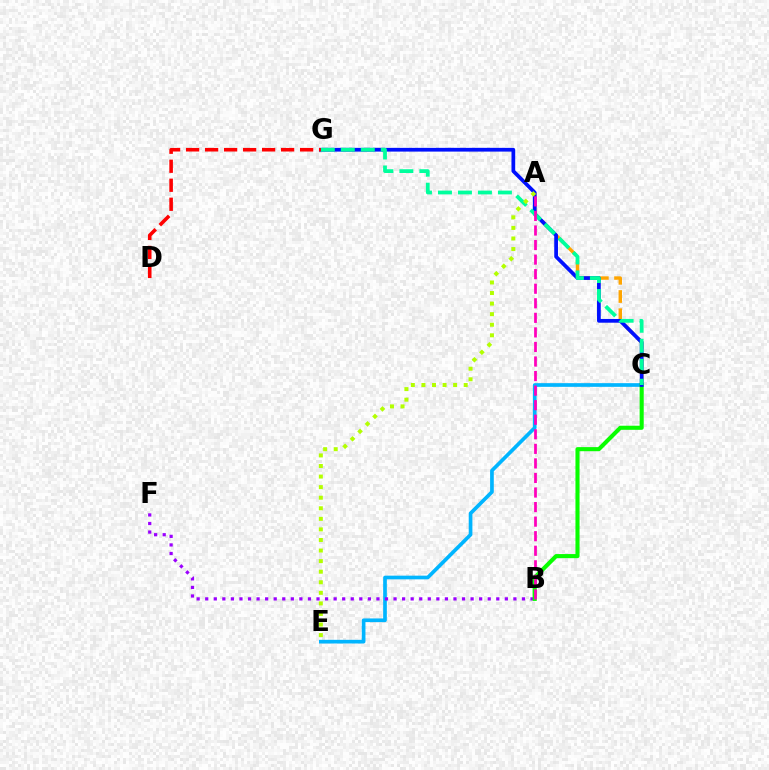{('C', 'E'): [{'color': '#00b5ff', 'line_style': 'solid', 'thickness': 2.65}], ('B', 'F'): [{'color': '#9b00ff', 'line_style': 'dotted', 'thickness': 2.33}], ('A', 'C'): [{'color': '#ffa500', 'line_style': 'dashed', 'thickness': 2.47}], ('B', 'C'): [{'color': '#08ff00', 'line_style': 'solid', 'thickness': 2.95}], ('C', 'G'): [{'color': '#0010ff', 'line_style': 'solid', 'thickness': 2.69}, {'color': '#00ff9d', 'line_style': 'dashed', 'thickness': 2.72}], ('A', 'B'): [{'color': '#ff00bd', 'line_style': 'dashed', 'thickness': 1.98}], ('D', 'G'): [{'color': '#ff0000', 'line_style': 'dashed', 'thickness': 2.58}], ('A', 'E'): [{'color': '#b3ff00', 'line_style': 'dotted', 'thickness': 2.87}]}